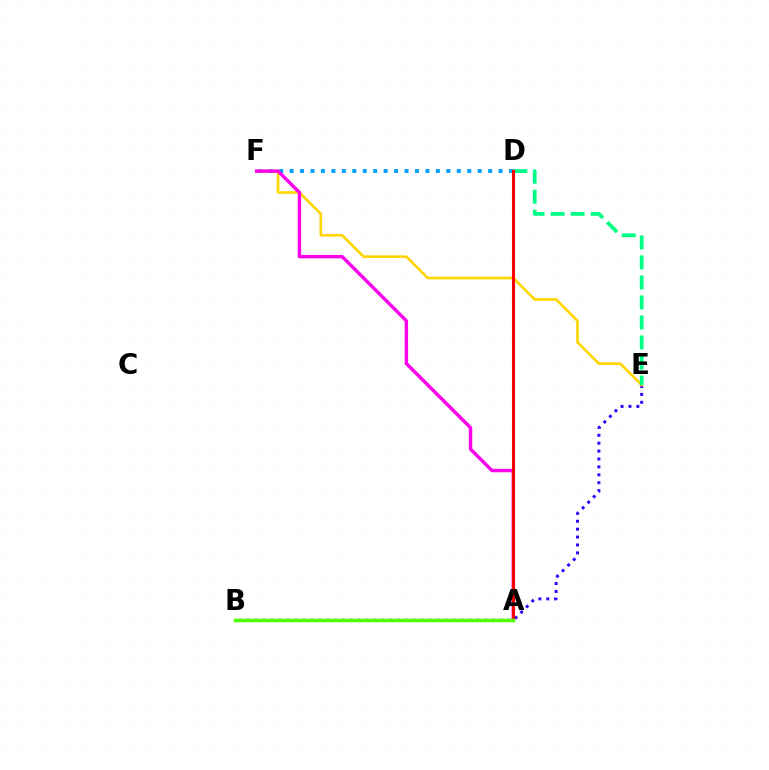{('B', 'E'): [{'color': '#3700ff', 'line_style': 'dotted', 'thickness': 2.15}], ('D', 'F'): [{'color': '#009eff', 'line_style': 'dotted', 'thickness': 2.84}], ('E', 'F'): [{'color': '#ffd500', 'line_style': 'solid', 'thickness': 1.9}], ('A', 'F'): [{'color': '#ff00ed', 'line_style': 'solid', 'thickness': 2.46}], ('D', 'E'): [{'color': '#00ff86', 'line_style': 'dashed', 'thickness': 2.72}], ('A', 'D'): [{'color': '#ff0000', 'line_style': 'solid', 'thickness': 2.21}], ('A', 'B'): [{'color': '#4fff00', 'line_style': 'solid', 'thickness': 2.51}]}